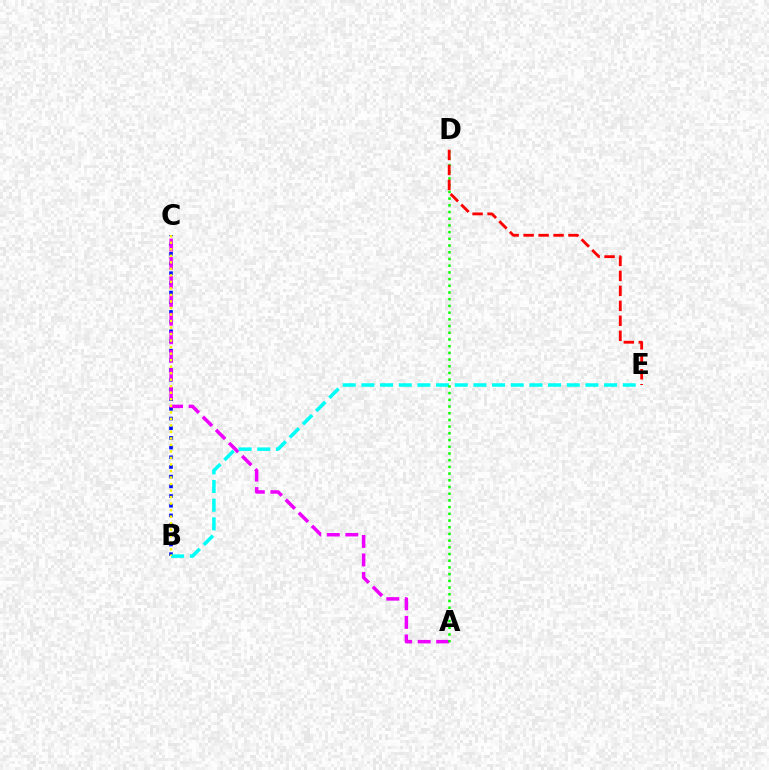{('B', 'C'): [{'color': '#0010ff', 'line_style': 'dotted', 'thickness': 2.63}, {'color': '#fcf500', 'line_style': 'dotted', 'thickness': 1.77}], ('A', 'C'): [{'color': '#ee00ff', 'line_style': 'dashed', 'thickness': 2.52}], ('B', 'E'): [{'color': '#00fff6', 'line_style': 'dashed', 'thickness': 2.54}], ('A', 'D'): [{'color': '#08ff00', 'line_style': 'dotted', 'thickness': 1.82}], ('D', 'E'): [{'color': '#ff0000', 'line_style': 'dashed', 'thickness': 2.03}]}